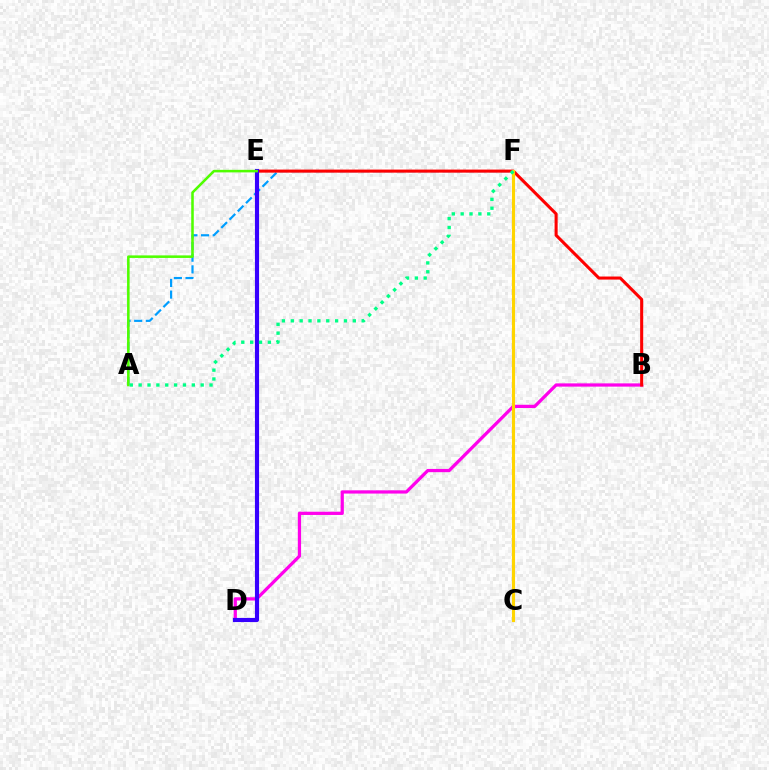{('A', 'F'): [{'color': '#009eff', 'line_style': 'dashed', 'thickness': 1.58}, {'color': '#00ff86', 'line_style': 'dotted', 'thickness': 2.41}], ('B', 'D'): [{'color': '#ff00ed', 'line_style': 'solid', 'thickness': 2.34}], ('B', 'E'): [{'color': '#ff0000', 'line_style': 'solid', 'thickness': 2.2}], ('C', 'F'): [{'color': '#ffd500', 'line_style': 'solid', 'thickness': 2.24}], ('D', 'E'): [{'color': '#3700ff', 'line_style': 'solid', 'thickness': 2.97}], ('A', 'E'): [{'color': '#4fff00', 'line_style': 'solid', 'thickness': 1.84}]}